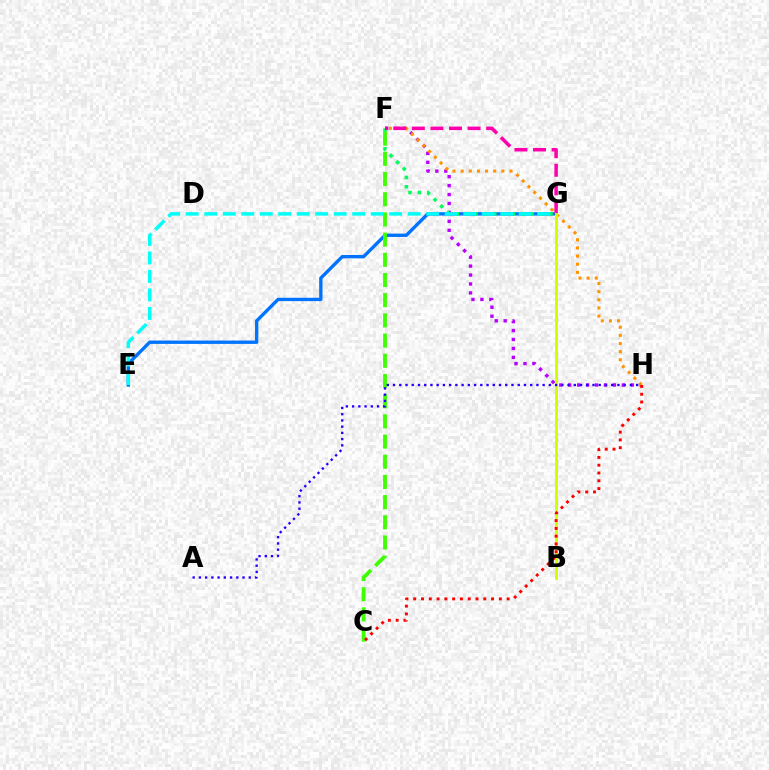{('E', 'G'): [{'color': '#0074ff', 'line_style': 'solid', 'thickness': 2.41}, {'color': '#00fff6', 'line_style': 'dashed', 'thickness': 2.51}], ('F', 'H'): [{'color': '#b900ff', 'line_style': 'dotted', 'thickness': 2.43}, {'color': '#ff9400', 'line_style': 'dotted', 'thickness': 2.21}], ('F', 'G'): [{'color': '#00ff5c', 'line_style': 'dotted', 'thickness': 2.54}, {'color': '#ff00ac', 'line_style': 'dashed', 'thickness': 2.52}], ('B', 'G'): [{'color': '#d1ff00', 'line_style': 'solid', 'thickness': 2.1}], ('C', 'F'): [{'color': '#3dff00', 'line_style': 'dashed', 'thickness': 2.74}], ('A', 'H'): [{'color': '#2500ff', 'line_style': 'dotted', 'thickness': 1.69}], ('C', 'H'): [{'color': '#ff0000', 'line_style': 'dotted', 'thickness': 2.12}]}